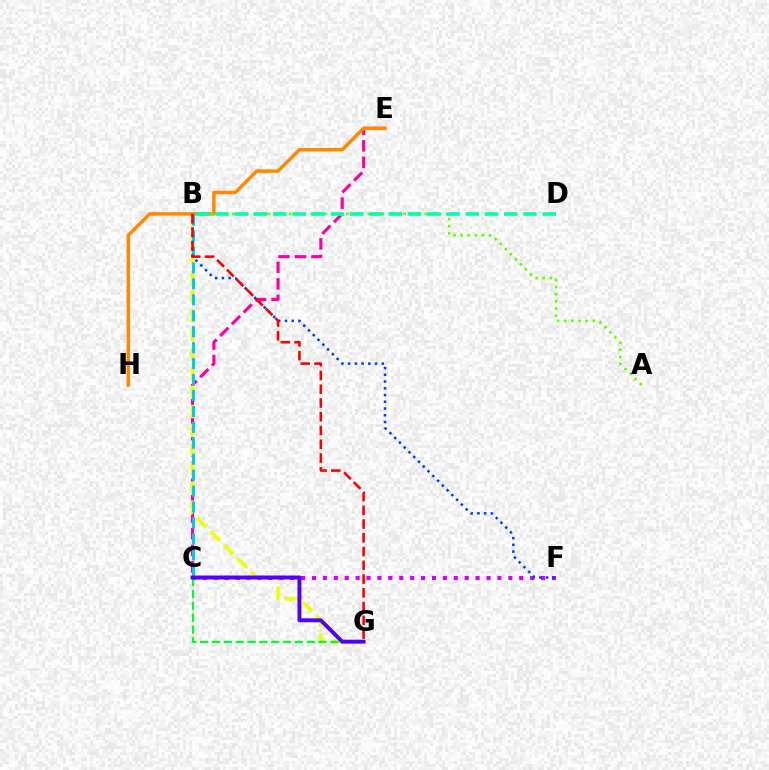{('C', 'E'): [{'color': '#ff00a0', 'line_style': 'dashed', 'thickness': 2.25}], ('B', 'G'): [{'color': '#eeff00', 'line_style': 'dashed', 'thickness': 2.6}, {'color': '#ff0000', 'line_style': 'dashed', 'thickness': 1.87}], ('E', 'H'): [{'color': '#ff8800', 'line_style': 'solid', 'thickness': 2.49}], ('C', 'F'): [{'color': '#d600ff', 'line_style': 'dotted', 'thickness': 2.96}], ('B', 'C'): [{'color': '#00c7ff', 'line_style': 'dashed', 'thickness': 2.17}], ('B', 'F'): [{'color': '#003fff', 'line_style': 'dotted', 'thickness': 1.83}], ('C', 'G'): [{'color': '#00ff27', 'line_style': 'dashed', 'thickness': 1.61}, {'color': '#4f00ff', 'line_style': 'solid', 'thickness': 2.83}], ('A', 'B'): [{'color': '#66ff00', 'line_style': 'dotted', 'thickness': 1.94}], ('B', 'D'): [{'color': '#00ffaf', 'line_style': 'dashed', 'thickness': 2.61}]}